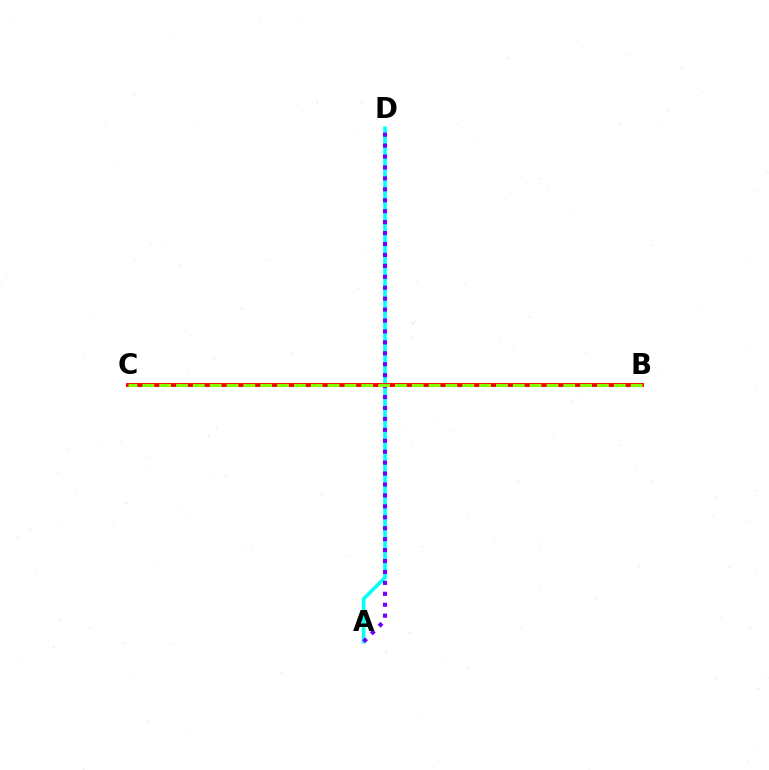{('A', 'D'): [{'color': '#00fff6', 'line_style': 'solid', 'thickness': 2.62}, {'color': '#7200ff', 'line_style': 'dotted', 'thickness': 2.97}], ('B', 'C'): [{'color': '#ff0000', 'line_style': 'solid', 'thickness': 2.82}, {'color': '#84ff00', 'line_style': 'dashed', 'thickness': 2.29}]}